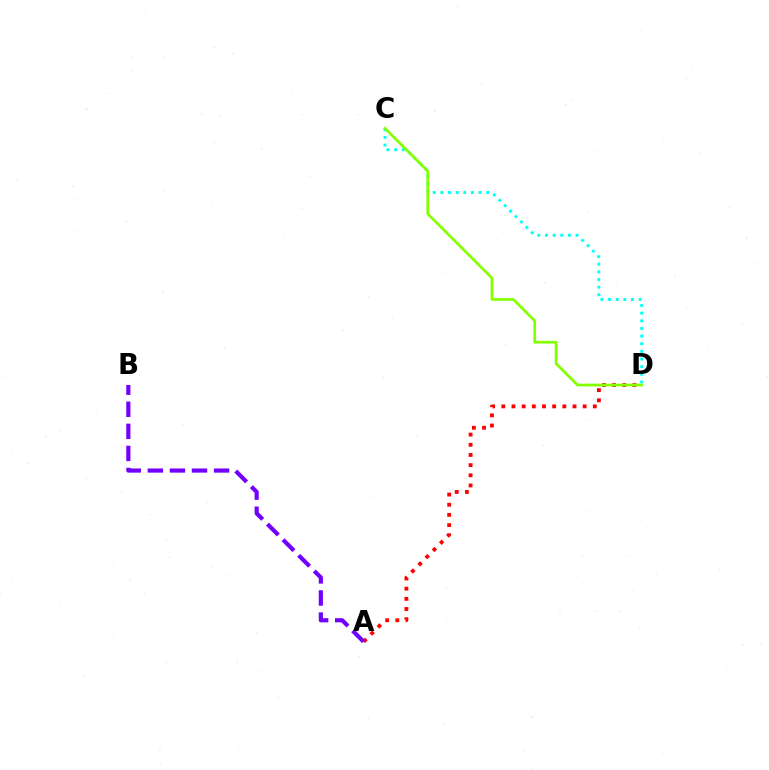{('A', 'D'): [{'color': '#ff0000', 'line_style': 'dotted', 'thickness': 2.76}], ('C', 'D'): [{'color': '#00fff6', 'line_style': 'dotted', 'thickness': 2.08}, {'color': '#84ff00', 'line_style': 'solid', 'thickness': 1.96}], ('A', 'B'): [{'color': '#7200ff', 'line_style': 'dashed', 'thickness': 3.0}]}